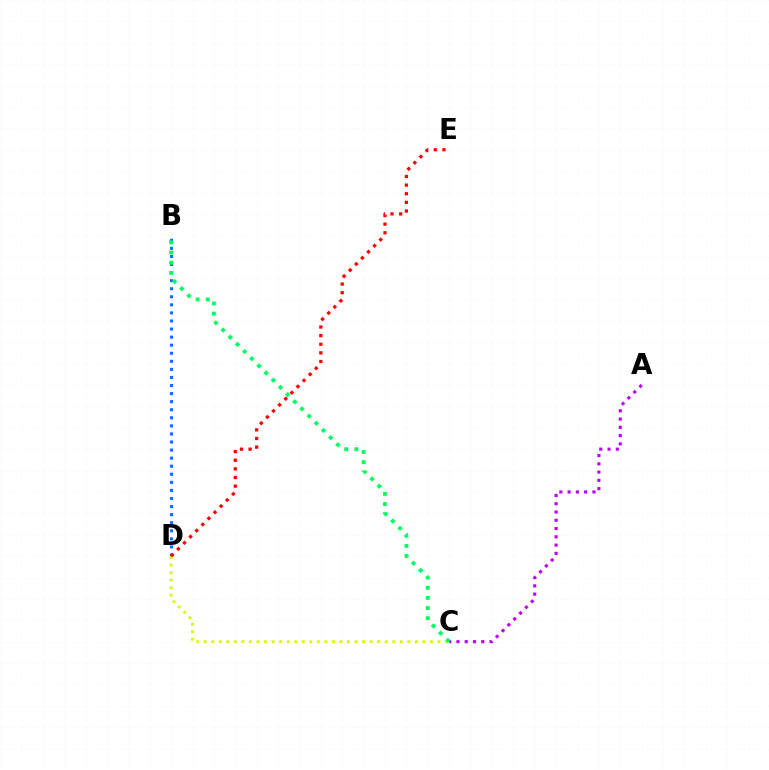{('B', 'D'): [{'color': '#0074ff', 'line_style': 'dotted', 'thickness': 2.19}], ('C', 'D'): [{'color': '#d1ff00', 'line_style': 'dotted', 'thickness': 2.05}], ('D', 'E'): [{'color': '#ff0000', 'line_style': 'dotted', 'thickness': 2.34}], ('A', 'C'): [{'color': '#b900ff', 'line_style': 'dotted', 'thickness': 2.25}], ('B', 'C'): [{'color': '#00ff5c', 'line_style': 'dotted', 'thickness': 2.76}]}